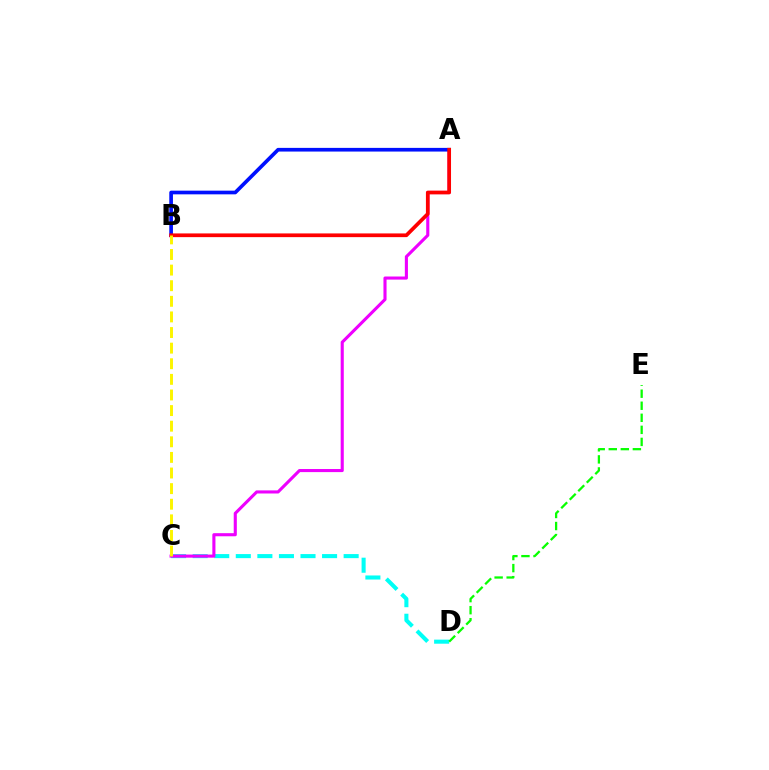{('C', 'D'): [{'color': '#00fff6', 'line_style': 'dashed', 'thickness': 2.93}], ('A', 'C'): [{'color': '#ee00ff', 'line_style': 'solid', 'thickness': 2.23}], ('A', 'B'): [{'color': '#0010ff', 'line_style': 'solid', 'thickness': 2.65}, {'color': '#ff0000', 'line_style': 'solid', 'thickness': 2.67}], ('B', 'C'): [{'color': '#fcf500', 'line_style': 'dashed', 'thickness': 2.12}], ('D', 'E'): [{'color': '#08ff00', 'line_style': 'dashed', 'thickness': 1.64}]}